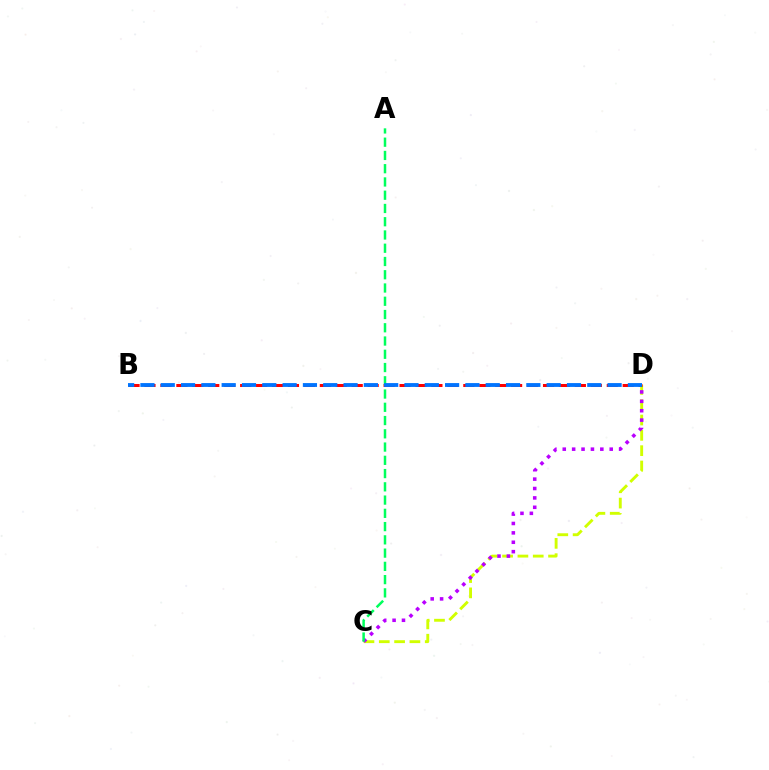{('C', 'D'): [{'color': '#d1ff00', 'line_style': 'dashed', 'thickness': 2.08}, {'color': '#b900ff', 'line_style': 'dotted', 'thickness': 2.55}], ('B', 'D'): [{'color': '#ff0000', 'line_style': 'dashed', 'thickness': 2.17}, {'color': '#0074ff', 'line_style': 'dashed', 'thickness': 2.76}], ('A', 'C'): [{'color': '#00ff5c', 'line_style': 'dashed', 'thickness': 1.8}]}